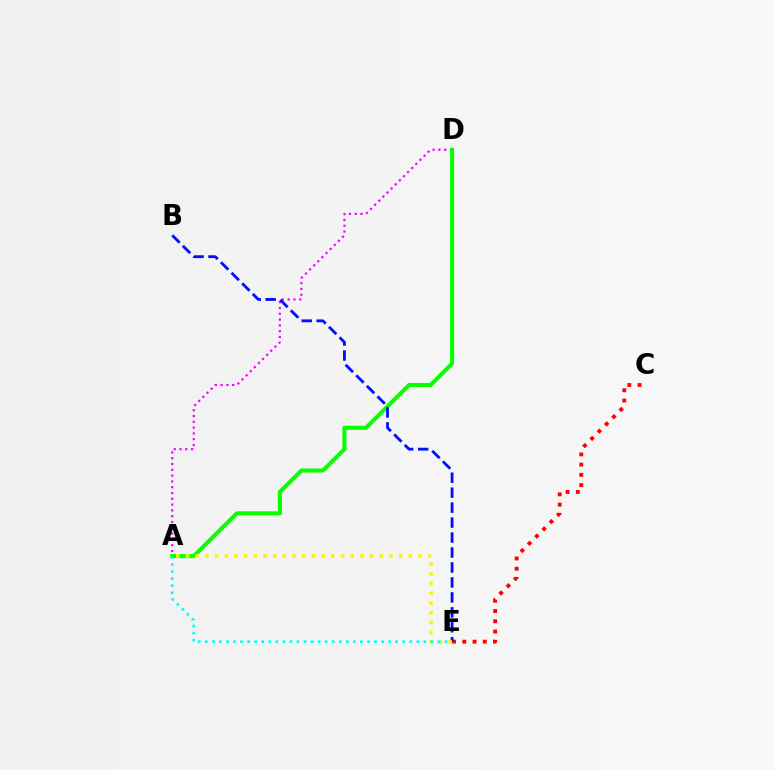{('C', 'E'): [{'color': '#ff0000', 'line_style': 'dotted', 'thickness': 2.79}], ('A', 'D'): [{'color': '#ee00ff', 'line_style': 'dotted', 'thickness': 1.57}, {'color': '#08ff00', 'line_style': 'solid', 'thickness': 2.92}], ('B', 'E'): [{'color': '#0010ff', 'line_style': 'dashed', 'thickness': 2.03}], ('A', 'E'): [{'color': '#fcf500', 'line_style': 'dotted', 'thickness': 2.63}, {'color': '#00fff6', 'line_style': 'dotted', 'thickness': 1.92}]}